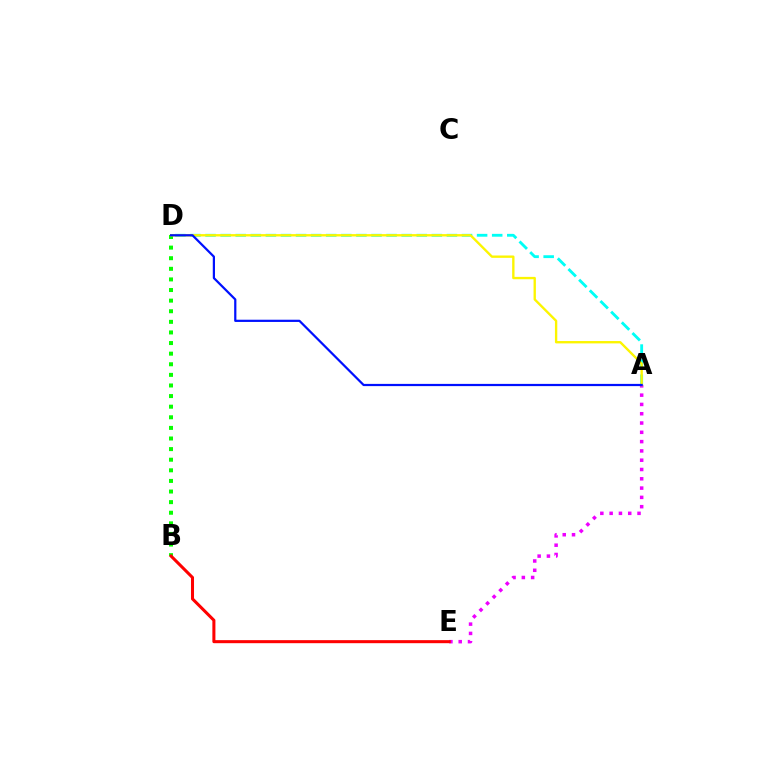{('B', 'D'): [{'color': '#08ff00', 'line_style': 'dotted', 'thickness': 2.88}], ('A', 'E'): [{'color': '#ee00ff', 'line_style': 'dotted', 'thickness': 2.53}], ('A', 'D'): [{'color': '#00fff6', 'line_style': 'dashed', 'thickness': 2.05}, {'color': '#fcf500', 'line_style': 'solid', 'thickness': 1.7}, {'color': '#0010ff', 'line_style': 'solid', 'thickness': 1.6}], ('B', 'E'): [{'color': '#ff0000', 'line_style': 'solid', 'thickness': 2.19}]}